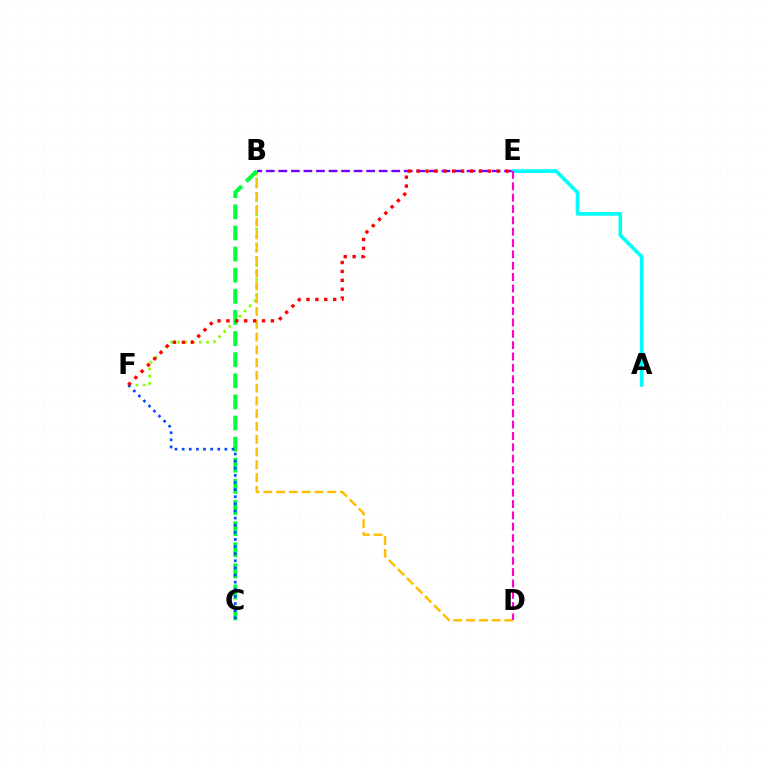{('B', 'F'): [{'color': '#84ff00', 'line_style': 'dotted', 'thickness': 1.96}], ('B', 'D'): [{'color': '#ffbd00', 'line_style': 'dashed', 'thickness': 1.73}], ('B', 'E'): [{'color': '#7200ff', 'line_style': 'dashed', 'thickness': 1.7}], ('A', 'E'): [{'color': '#00fff6', 'line_style': 'solid', 'thickness': 2.61}], ('B', 'C'): [{'color': '#00ff39', 'line_style': 'dashed', 'thickness': 2.87}], ('C', 'F'): [{'color': '#004bff', 'line_style': 'dotted', 'thickness': 1.93}], ('D', 'E'): [{'color': '#ff00cf', 'line_style': 'dashed', 'thickness': 1.54}], ('E', 'F'): [{'color': '#ff0000', 'line_style': 'dotted', 'thickness': 2.42}]}